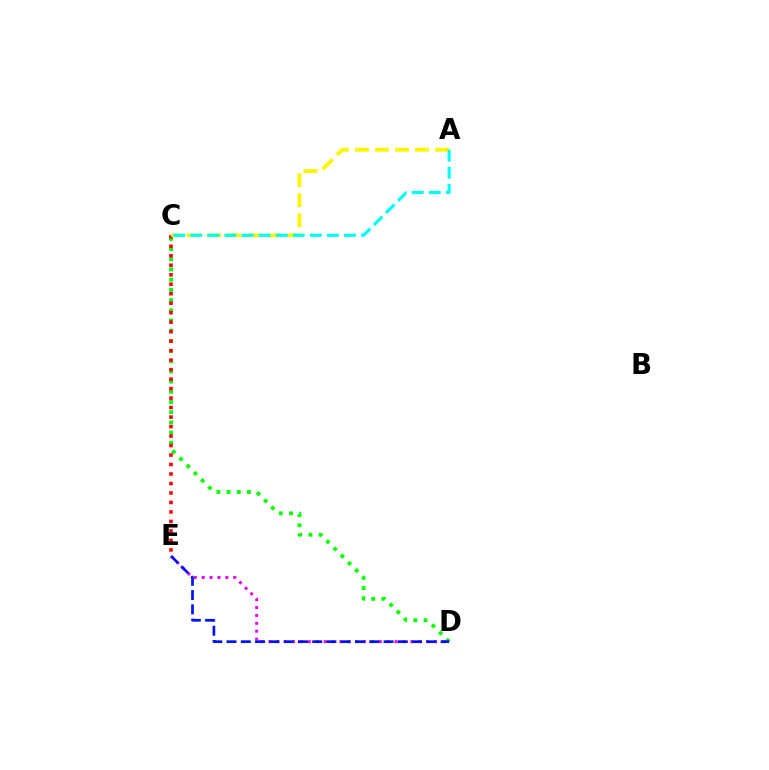{('C', 'D'): [{'color': '#08ff00', 'line_style': 'dotted', 'thickness': 2.77}], ('C', 'E'): [{'color': '#ff0000', 'line_style': 'dotted', 'thickness': 2.58}], ('A', 'C'): [{'color': '#fcf500', 'line_style': 'dashed', 'thickness': 2.73}, {'color': '#00fff6', 'line_style': 'dashed', 'thickness': 2.32}], ('D', 'E'): [{'color': '#ee00ff', 'line_style': 'dotted', 'thickness': 2.14}, {'color': '#0010ff', 'line_style': 'dashed', 'thickness': 1.94}]}